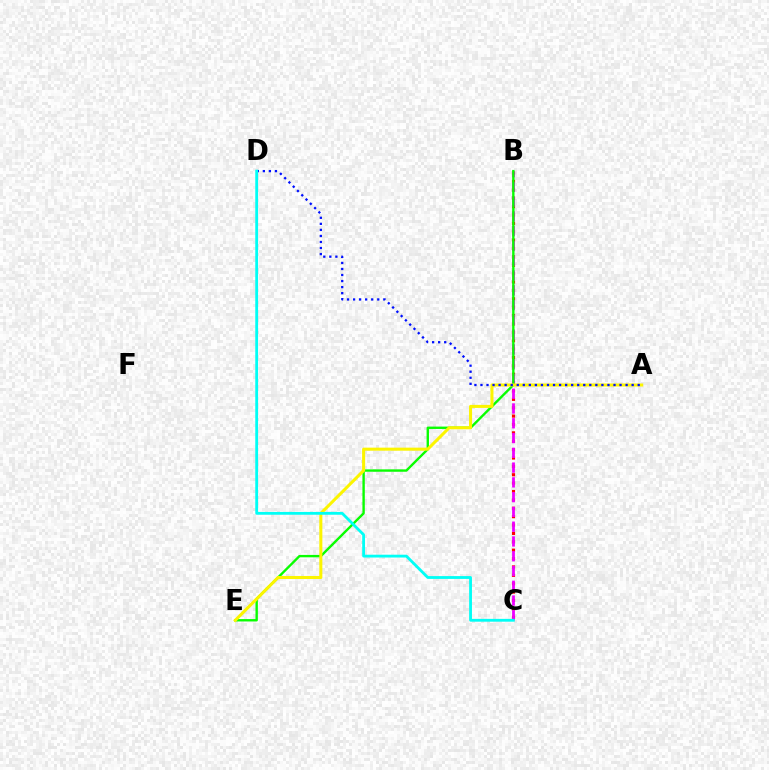{('B', 'C'): [{'color': '#ff0000', 'line_style': 'dotted', 'thickness': 2.28}, {'color': '#ee00ff', 'line_style': 'dashed', 'thickness': 2.01}], ('B', 'E'): [{'color': '#08ff00', 'line_style': 'solid', 'thickness': 1.71}], ('A', 'E'): [{'color': '#fcf500', 'line_style': 'solid', 'thickness': 2.19}], ('A', 'D'): [{'color': '#0010ff', 'line_style': 'dotted', 'thickness': 1.64}], ('C', 'D'): [{'color': '#00fff6', 'line_style': 'solid', 'thickness': 2.02}]}